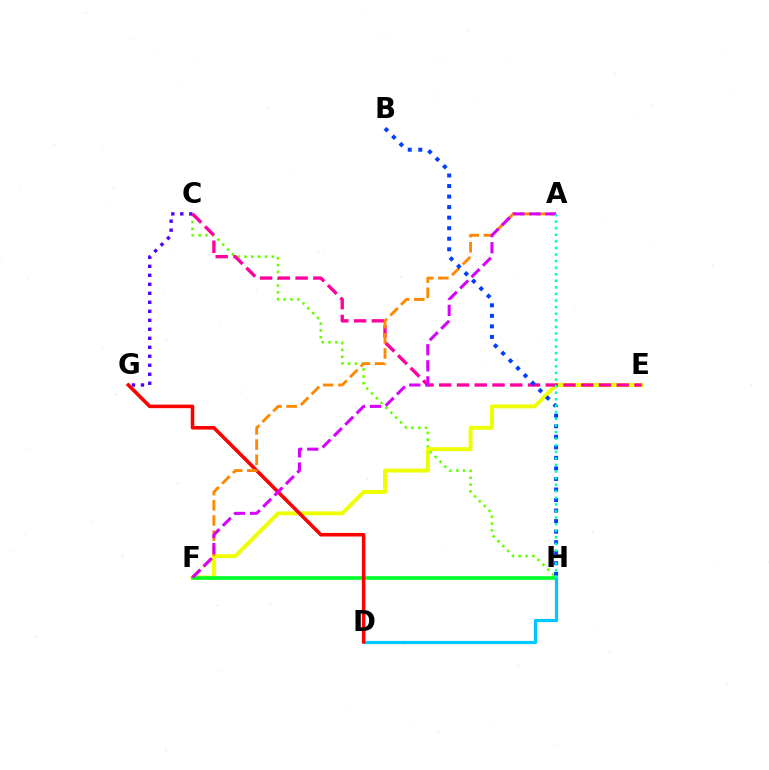{('C', 'H'): [{'color': '#66ff00', 'line_style': 'dotted', 'thickness': 1.86}], ('E', 'F'): [{'color': '#eeff00', 'line_style': 'solid', 'thickness': 2.82}], ('F', 'H'): [{'color': '#00ff27', 'line_style': 'solid', 'thickness': 2.6}], ('C', 'G'): [{'color': '#4f00ff', 'line_style': 'dotted', 'thickness': 2.44}], ('D', 'H'): [{'color': '#00c7ff', 'line_style': 'solid', 'thickness': 2.32}], ('D', 'G'): [{'color': '#ff0000', 'line_style': 'solid', 'thickness': 2.56}], ('C', 'E'): [{'color': '#ff00a0', 'line_style': 'dashed', 'thickness': 2.41}], ('A', 'F'): [{'color': '#ff8800', 'line_style': 'dashed', 'thickness': 2.06}, {'color': '#d600ff', 'line_style': 'dashed', 'thickness': 2.18}], ('B', 'H'): [{'color': '#003fff', 'line_style': 'dotted', 'thickness': 2.86}], ('A', 'H'): [{'color': '#00ffaf', 'line_style': 'dotted', 'thickness': 1.79}]}